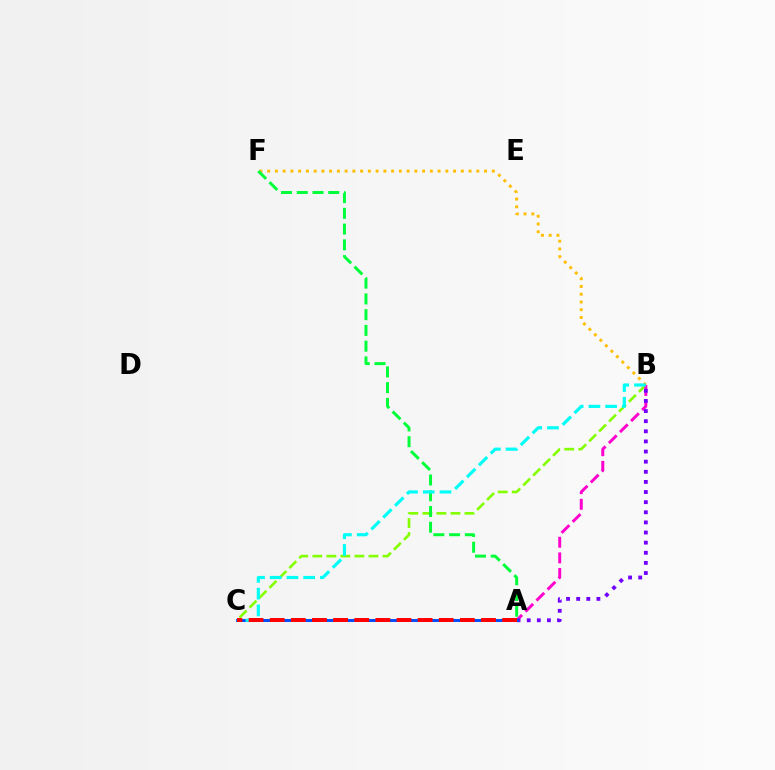{('B', 'F'): [{'color': '#ffbd00', 'line_style': 'dotted', 'thickness': 2.1}], ('B', 'C'): [{'color': '#84ff00', 'line_style': 'dashed', 'thickness': 1.91}, {'color': '#00fff6', 'line_style': 'dashed', 'thickness': 2.27}], ('A', 'B'): [{'color': '#ff00cf', 'line_style': 'dashed', 'thickness': 2.12}, {'color': '#7200ff', 'line_style': 'dotted', 'thickness': 2.75}], ('A', 'F'): [{'color': '#00ff39', 'line_style': 'dashed', 'thickness': 2.14}], ('A', 'C'): [{'color': '#004bff', 'line_style': 'solid', 'thickness': 2.11}, {'color': '#ff0000', 'line_style': 'dashed', 'thickness': 2.87}]}